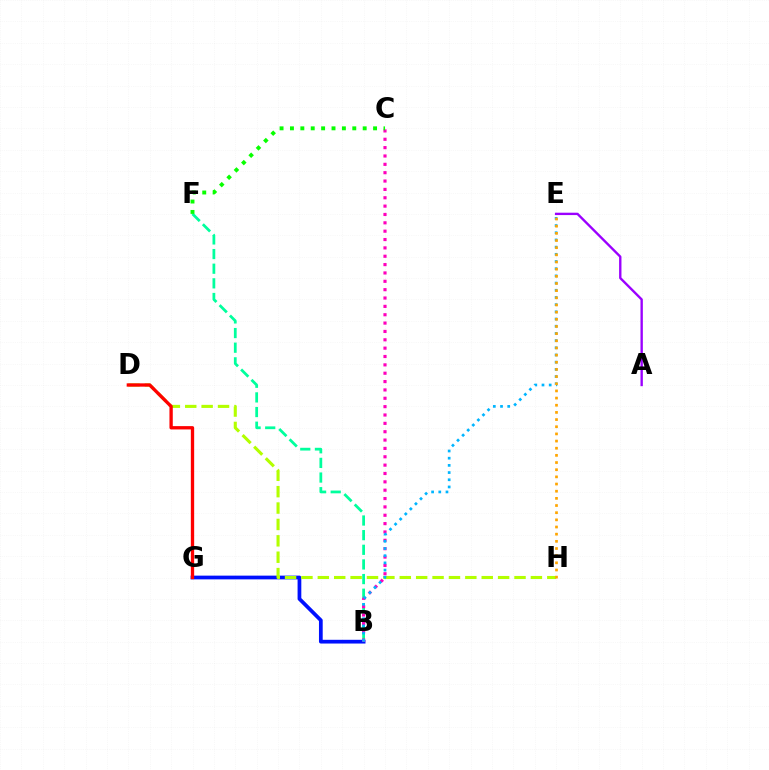{('B', 'G'): [{'color': '#0010ff', 'line_style': 'solid', 'thickness': 2.69}], ('B', 'F'): [{'color': '#00ff9d', 'line_style': 'dashed', 'thickness': 1.99}], ('D', 'H'): [{'color': '#b3ff00', 'line_style': 'dashed', 'thickness': 2.23}], ('D', 'G'): [{'color': '#ff0000', 'line_style': 'solid', 'thickness': 2.39}], ('B', 'C'): [{'color': '#ff00bd', 'line_style': 'dotted', 'thickness': 2.27}], ('C', 'F'): [{'color': '#08ff00', 'line_style': 'dotted', 'thickness': 2.82}], ('A', 'E'): [{'color': '#9b00ff', 'line_style': 'solid', 'thickness': 1.71}], ('B', 'E'): [{'color': '#00b5ff', 'line_style': 'dotted', 'thickness': 1.95}], ('E', 'H'): [{'color': '#ffa500', 'line_style': 'dotted', 'thickness': 1.95}]}